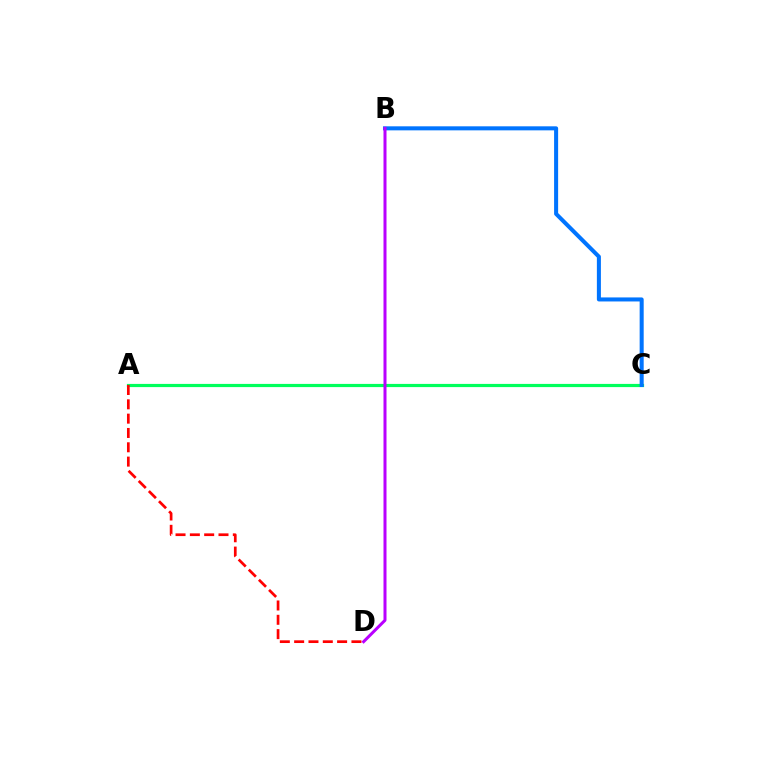{('A', 'C'): [{'color': '#d1ff00', 'line_style': 'solid', 'thickness': 1.97}, {'color': '#00ff5c', 'line_style': 'solid', 'thickness': 2.3}], ('B', 'C'): [{'color': '#0074ff', 'line_style': 'solid', 'thickness': 2.9}], ('B', 'D'): [{'color': '#b900ff', 'line_style': 'solid', 'thickness': 2.17}], ('A', 'D'): [{'color': '#ff0000', 'line_style': 'dashed', 'thickness': 1.95}]}